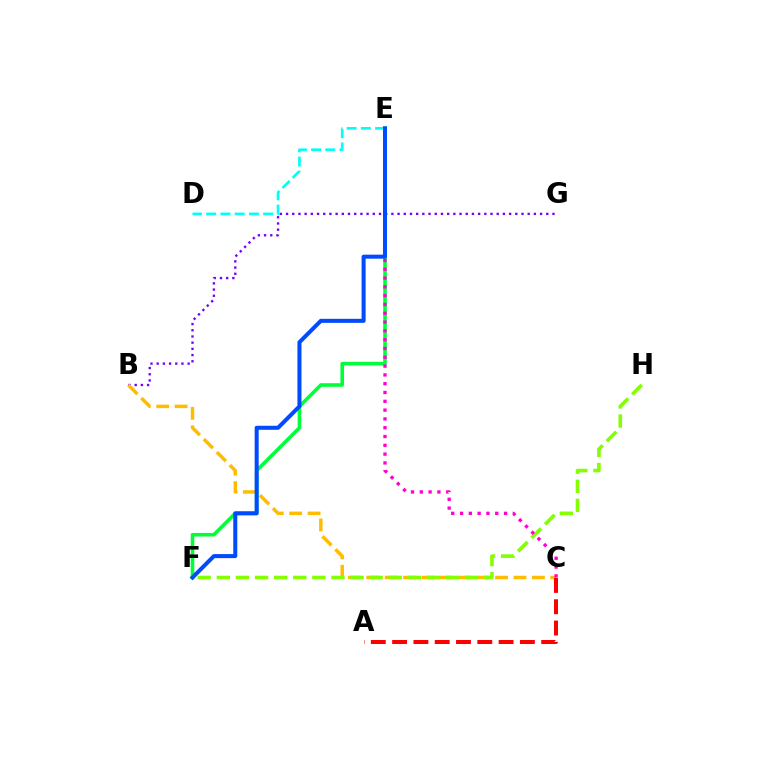{('B', 'G'): [{'color': '#7200ff', 'line_style': 'dotted', 'thickness': 1.68}], ('E', 'F'): [{'color': '#00ff39', 'line_style': 'solid', 'thickness': 2.59}, {'color': '#004bff', 'line_style': 'solid', 'thickness': 2.91}], ('B', 'C'): [{'color': '#ffbd00', 'line_style': 'dashed', 'thickness': 2.5}], ('F', 'H'): [{'color': '#84ff00', 'line_style': 'dashed', 'thickness': 2.6}], ('A', 'C'): [{'color': '#ff0000', 'line_style': 'dashed', 'thickness': 2.89}], ('D', 'E'): [{'color': '#00fff6', 'line_style': 'dashed', 'thickness': 1.93}], ('C', 'E'): [{'color': '#ff00cf', 'line_style': 'dotted', 'thickness': 2.39}]}